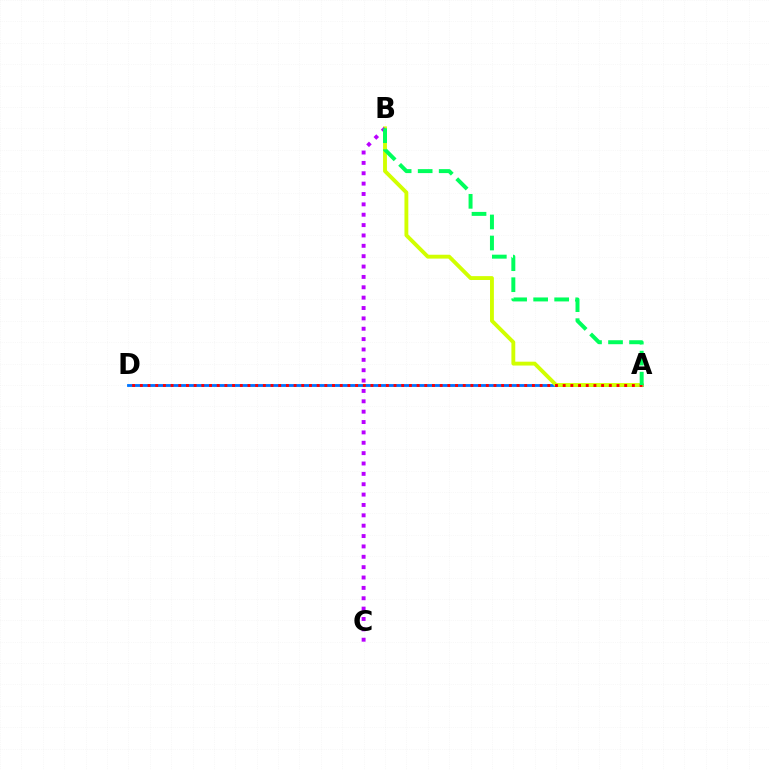{('A', 'D'): [{'color': '#0074ff', 'line_style': 'solid', 'thickness': 2.03}, {'color': '#ff0000', 'line_style': 'dotted', 'thickness': 2.09}], ('A', 'B'): [{'color': '#d1ff00', 'line_style': 'solid', 'thickness': 2.78}, {'color': '#00ff5c', 'line_style': 'dashed', 'thickness': 2.86}], ('B', 'C'): [{'color': '#b900ff', 'line_style': 'dotted', 'thickness': 2.82}]}